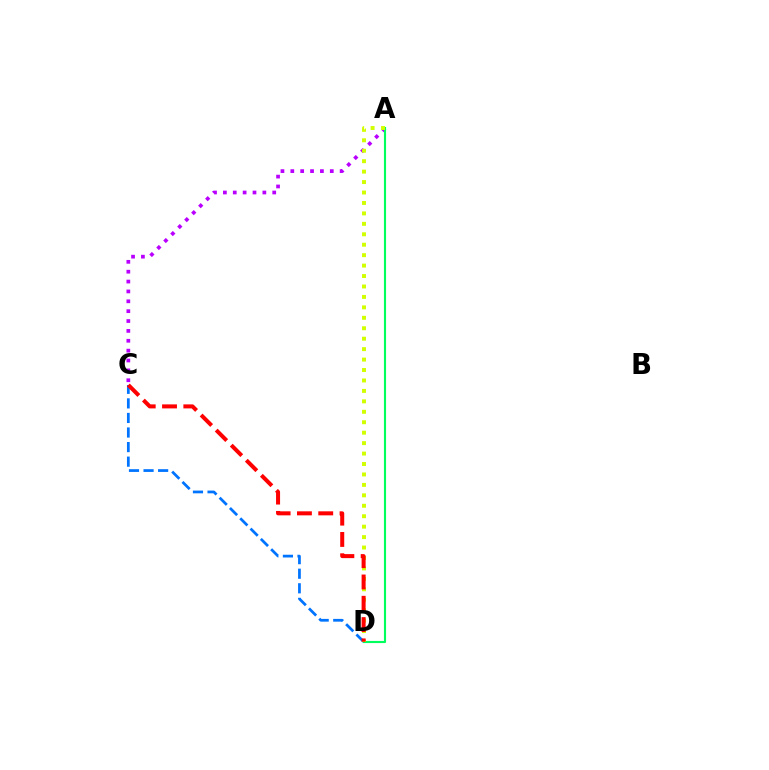{('A', 'C'): [{'color': '#b900ff', 'line_style': 'dotted', 'thickness': 2.68}], ('A', 'D'): [{'color': '#00ff5c', 'line_style': 'solid', 'thickness': 1.53}, {'color': '#d1ff00', 'line_style': 'dotted', 'thickness': 2.84}], ('C', 'D'): [{'color': '#0074ff', 'line_style': 'dashed', 'thickness': 1.98}, {'color': '#ff0000', 'line_style': 'dashed', 'thickness': 2.89}]}